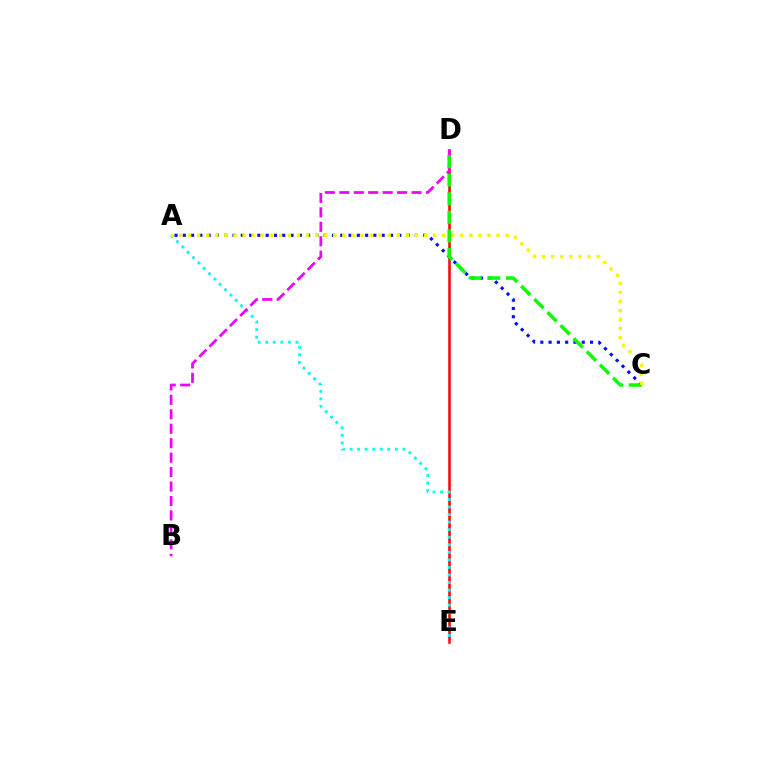{('D', 'E'): [{'color': '#ff0000', 'line_style': 'solid', 'thickness': 1.83}], ('A', 'E'): [{'color': '#00fff6', 'line_style': 'dotted', 'thickness': 2.05}], ('A', 'C'): [{'color': '#0010ff', 'line_style': 'dotted', 'thickness': 2.25}, {'color': '#fcf500', 'line_style': 'dotted', 'thickness': 2.47}], ('B', 'D'): [{'color': '#ee00ff', 'line_style': 'dashed', 'thickness': 1.96}], ('C', 'D'): [{'color': '#08ff00', 'line_style': 'dashed', 'thickness': 2.52}]}